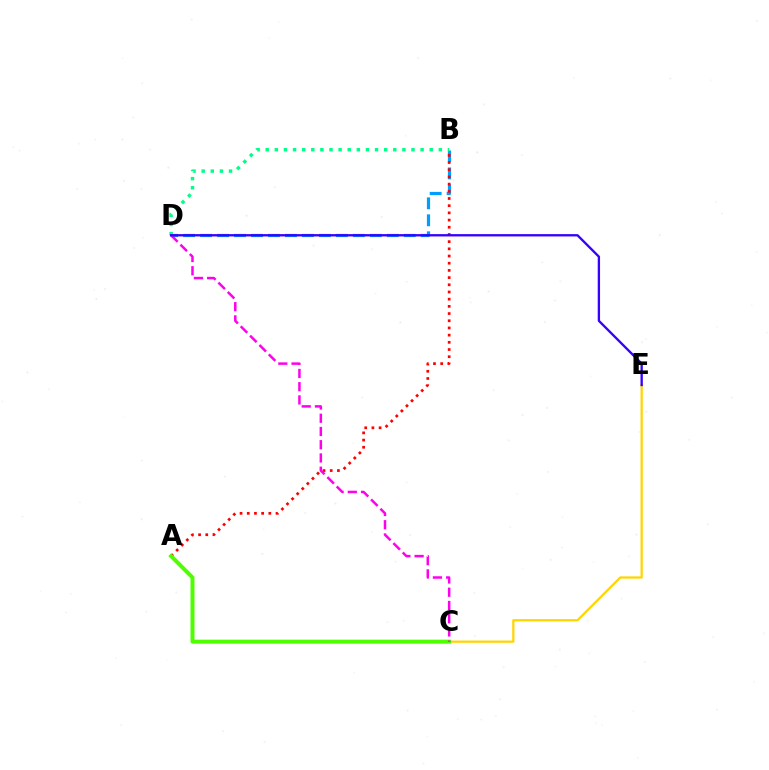{('B', 'D'): [{'color': '#009eff', 'line_style': 'dashed', 'thickness': 2.31}, {'color': '#00ff86', 'line_style': 'dotted', 'thickness': 2.48}], ('A', 'B'): [{'color': '#ff0000', 'line_style': 'dotted', 'thickness': 1.95}], ('C', 'E'): [{'color': '#ffd500', 'line_style': 'solid', 'thickness': 1.62}], ('A', 'C'): [{'color': '#4fff00', 'line_style': 'solid', 'thickness': 2.86}], ('C', 'D'): [{'color': '#ff00ed', 'line_style': 'dashed', 'thickness': 1.8}], ('D', 'E'): [{'color': '#3700ff', 'line_style': 'solid', 'thickness': 1.67}]}